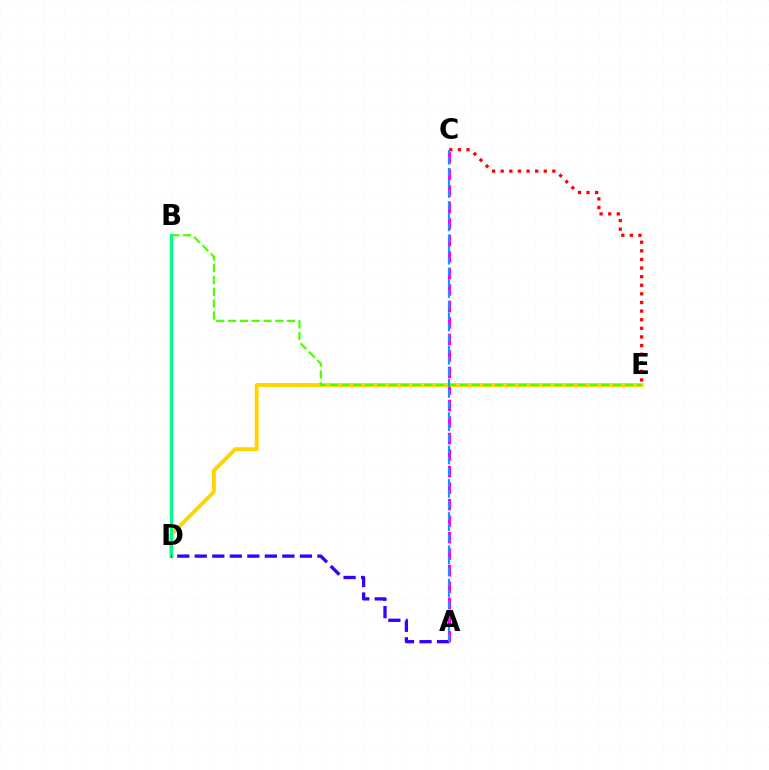{('A', 'C'): [{'color': '#ff00ed', 'line_style': 'dashed', 'thickness': 2.24}, {'color': '#009eff', 'line_style': 'dashed', 'thickness': 1.51}], ('D', 'E'): [{'color': '#ffd500', 'line_style': 'solid', 'thickness': 2.8}], ('B', 'E'): [{'color': '#4fff00', 'line_style': 'dashed', 'thickness': 1.6}], ('B', 'D'): [{'color': '#00ff86', 'line_style': 'solid', 'thickness': 2.21}], ('C', 'E'): [{'color': '#ff0000', 'line_style': 'dotted', 'thickness': 2.34}], ('A', 'D'): [{'color': '#3700ff', 'line_style': 'dashed', 'thickness': 2.38}]}